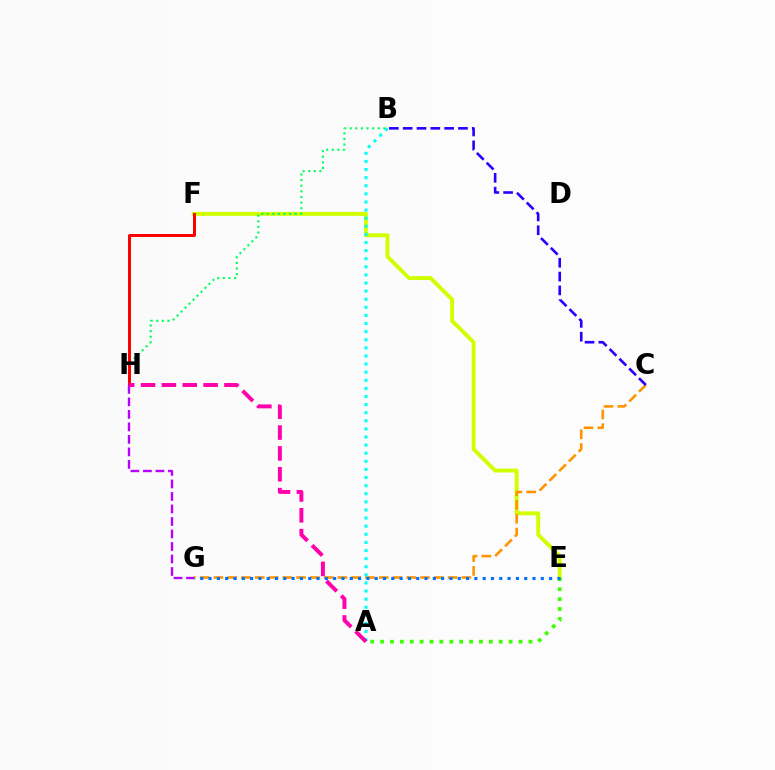{('E', 'F'): [{'color': '#d1ff00', 'line_style': 'solid', 'thickness': 2.81}], ('B', 'H'): [{'color': '#00ff5c', 'line_style': 'dotted', 'thickness': 1.53}], ('C', 'G'): [{'color': '#ff9400', 'line_style': 'dashed', 'thickness': 1.87}], ('A', 'E'): [{'color': '#3dff00', 'line_style': 'dotted', 'thickness': 2.69}], ('F', 'H'): [{'color': '#ff0000', 'line_style': 'solid', 'thickness': 2.14}], ('A', 'B'): [{'color': '#00fff6', 'line_style': 'dotted', 'thickness': 2.2}], ('G', 'H'): [{'color': '#b900ff', 'line_style': 'dashed', 'thickness': 1.7}], ('A', 'H'): [{'color': '#ff00ac', 'line_style': 'dashed', 'thickness': 2.83}], ('B', 'C'): [{'color': '#2500ff', 'line_style': 'dashed', 'thickness': 1.88}], ('E', 'G'): [{'color': '#0074ff', 'line_style': 'dotted', 'thickness': 2.26}]}